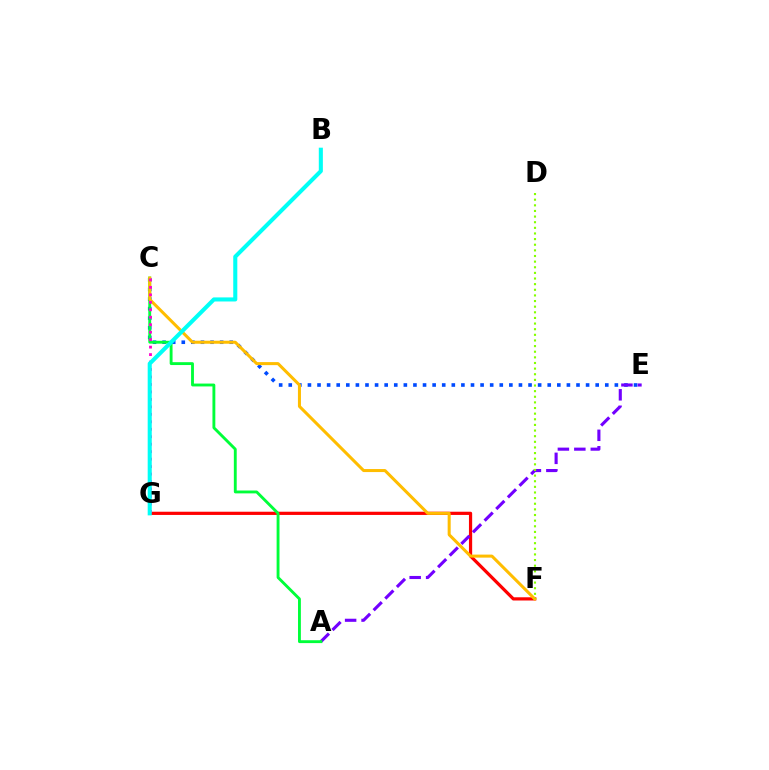{('F', 'G'): [{'color': '#ff0000', 'line_style': 'solid', 'thickness': 2.31}], ('C', 'E'): [{'color': '#004bff', 'line_style': 'dotted', 'thickness': 2.61}], ('A', 'E'): [{'color': '#7200ff', 'line_style': 'dashed', 'thickness': 2.24}], ('A', 'C'): [{'color': '#00ff39', 'line_style': 'solid', 'thickness': 2.07}], ('C', 'F'): [{'color': '#ffbd00', 'line_style': 'solid', 'thickness': 2.18}], ('D', 'F'): [{'color': '#84ff00', 'line_style': 'dotted', 'thickness': 1.53}], ('C', 'G'): [{'color': '#ff00cf', 'line_style': 'dotted', 'thickness': 2.03}], ('B', 'G'): [{'color': '#00fff6', 'line_style': 'solid', 'thickness': 2.93}]}